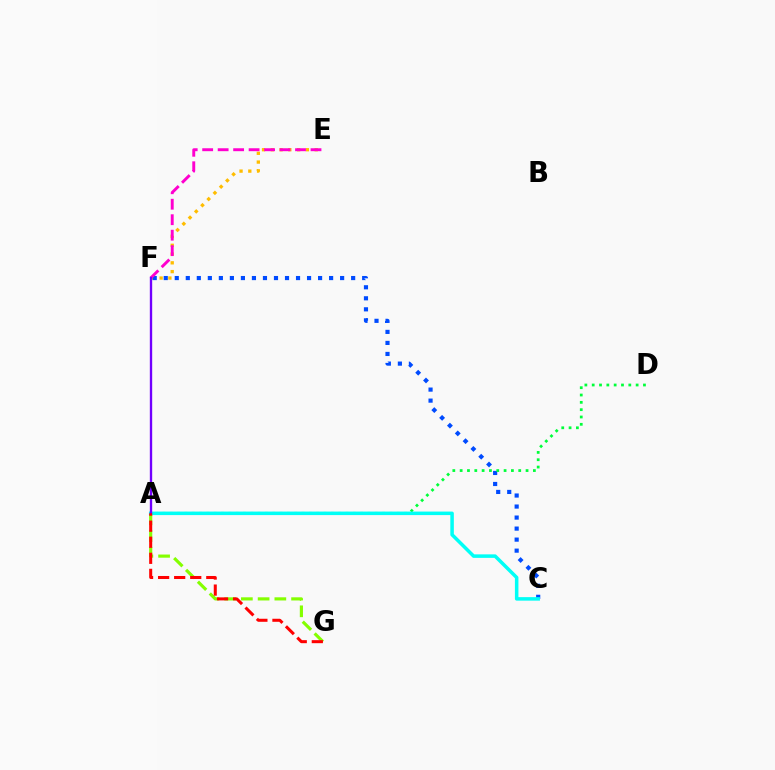{('E', 'F'): [{'color': '#ffbd00', 'line_style': 'dotted', 'thickness': 2.38}, {'color': '#ff00cf', 'line_style': 'dashed', 'thickness': 2.1}], ('C', 'F'): [{'color': '#004bff', 'line_style': 'dotted', 'thickness': 3.0}], ('A', 'D'): [{'color': '#00ff39', 'line_style': 'dotted', 'thickness': 1.99}], ('A', 'G'): [{'color': '#84ff00', 'line_style': 'dashed', 'thickness': 2.27}, {'color': '#ff0000', 'line_style': 'dashed', 'thickness': 2.18}], ('A', 'C'): [{'color': '#00fff6', 'line_style': 'solid', 'thickness': 2.53}], ('A', 'F'): [{'color': '#7200ff', 'line_style': 'solid', 'thickness': 1.69}]}